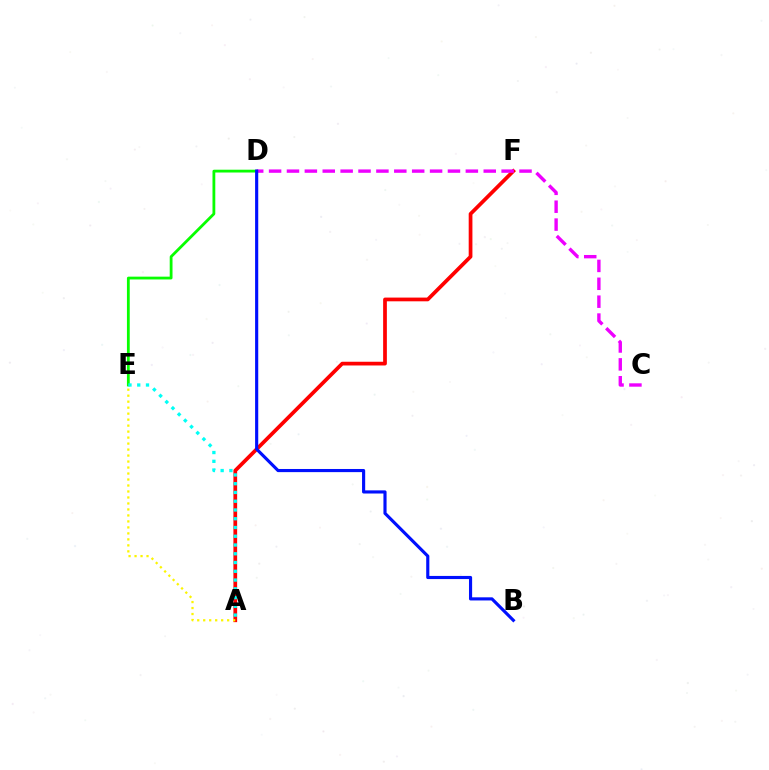{('D', 'E'): [{'color': '#08ff00', 'line_style': 'solid', 'thickness': 2.01}], ('A', 'F'): [{'color': '#ff0000', 'line_style': 'solid', 'thickness': 2.68}], ('A', 'E'): [{'color': '#00fff6', 'line_style': 'dotted', 'thickness': 2.38}, {'color': '#fcf500', 'line_style': 'dotted', 'thickness': 1.63}], ('C', 'D'): [{'color': '#ee00ff', 'line_style': 'dashed', 'thickness': 2.43}], ('B', 'D'): [{'color': '#0010ff', 'line_style': 'solid', 'thickness': 2.26}]}